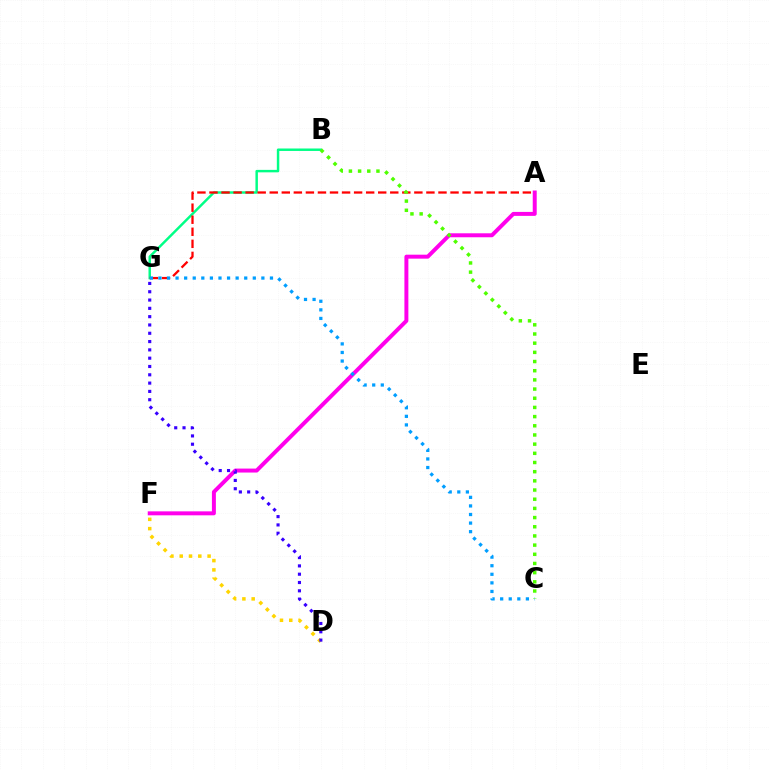{('B', 'G'): [{'color': '#00ff86', 'line_style': 'solid', 'thickness': 1.77}], ('A', 'F'): [{'color': '#ff00ed', 'line_style': 'solid', 'thickness': 2.86}], ('D', 'F'): [{'color': '#ffd500', 'line_style': 'dotted', 'thickness': 2.52}], ('D', 'G'): [{'color': '#3700ff', 'line_style': 'dotted', 'thickness': 2.26}], ('A', 'G'): [{'color': '#ff0000', 'line_style': 'dashed', 'thickness': 1.64}], ('C', 'G'): [{'color': '#009eff', 'line_style': 'dotted', 'thickness': 2.33}], ('B', 'C'): [{'color': '#4fff00', 'line_style': 'dotted', 'thickness': 2.49}]}